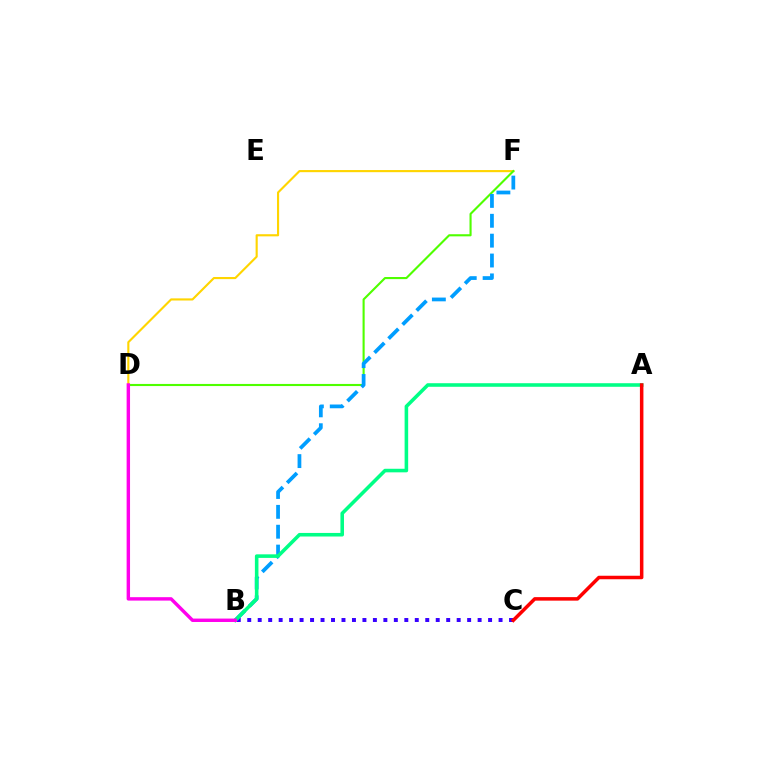{('D', 'F'): [{'color': '#ffd500', 'line_style': 'solid', 'thickness': 1.53}, {'color': '#4fff00', 'line_style': 'solid', 'thickness': 1.52}], ('B', 'C'): [{'color': '#3700ff', 'line_style': 'dotted', 'thickness': 2.85}], ('B', 'F'): [{'color': '#009eff', 'line_style': 'dashed', 'thickness': 2.7}], ('A', 'B'): [{'color': '#00ff86', 'line_style': 'solid', 'thickness': 2.57}], ('A', 'C'): [{'color': '#ff0000', 'line_style': 'solid', 'thickness': 2.53}], ('B', 'D'): [{'color': '#ff00ed', 'line_style': 'solid', 'thickness': 2.46}]}